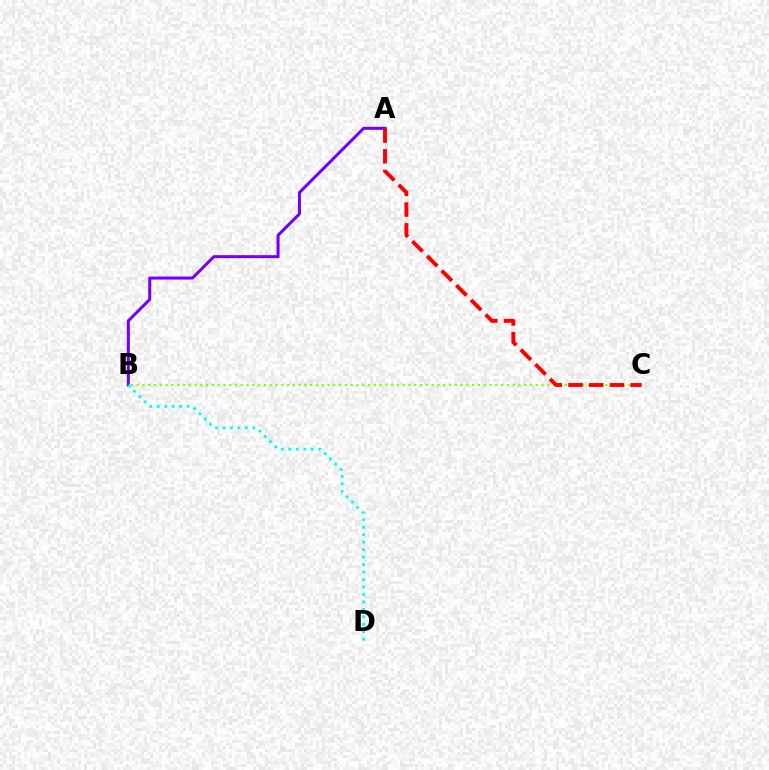{('A', 'B'): [{'color': '#7200ff', 'line_style': 'solid', 'thickness': 2.17}], ('B', 'C'): [{'color': '#84ff00', 'line_style': 'dotted', 'thickness': 1.57}], ('B', 'D'): [{'color': '#00fff6', 'line_style': 'dotted', 'thickness': 2.03}], ('A', 'C'): [{'color': '#ff0000', 'line_style': 'dashed', 'thickness': 2.81}]}